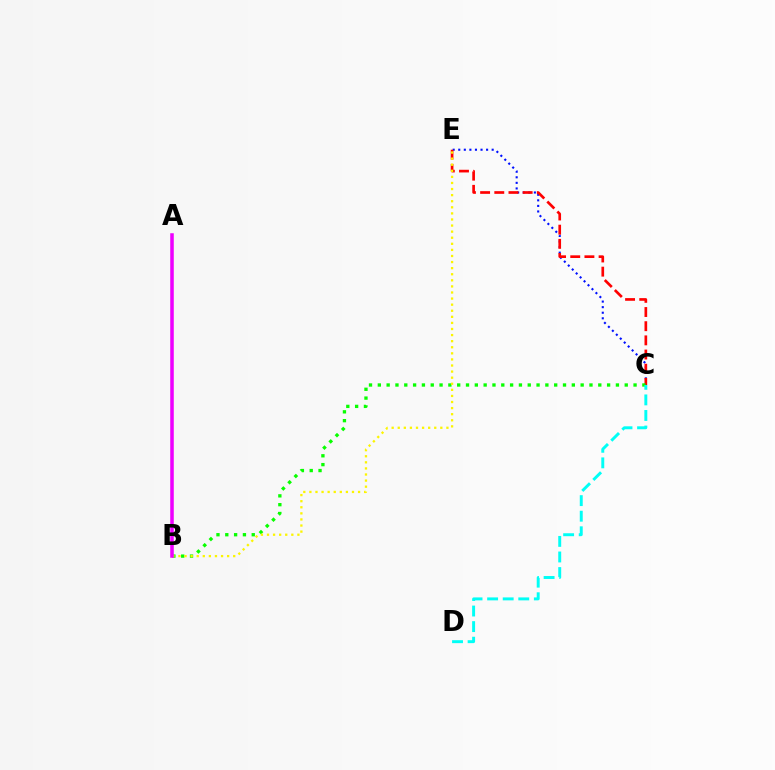{('C', 'E'): [{'color': '#0010ff', 'line_style': 'dotted', 'thickness': 1.51}, {'color': '#ff0000', 'line_style': 'dashed', 'thickness': 1.93}], ('B', 'C'): [{'color': '#08ff00', 'line_style': 'dotted', 'thickness': 2.4}], ('B', 'E'): [{'color': '#fcf500', 'line_style': 'dotted', 'thickness': 1.65}], ('A', 'B'): [{'color': '#ee00ff', 'line_style': 'solid', 'thickness': 2.55}], ('C', 'D'): [{'color': '#00fff6', 'line_style': 'dashed', 'thickness': 2.12}]}